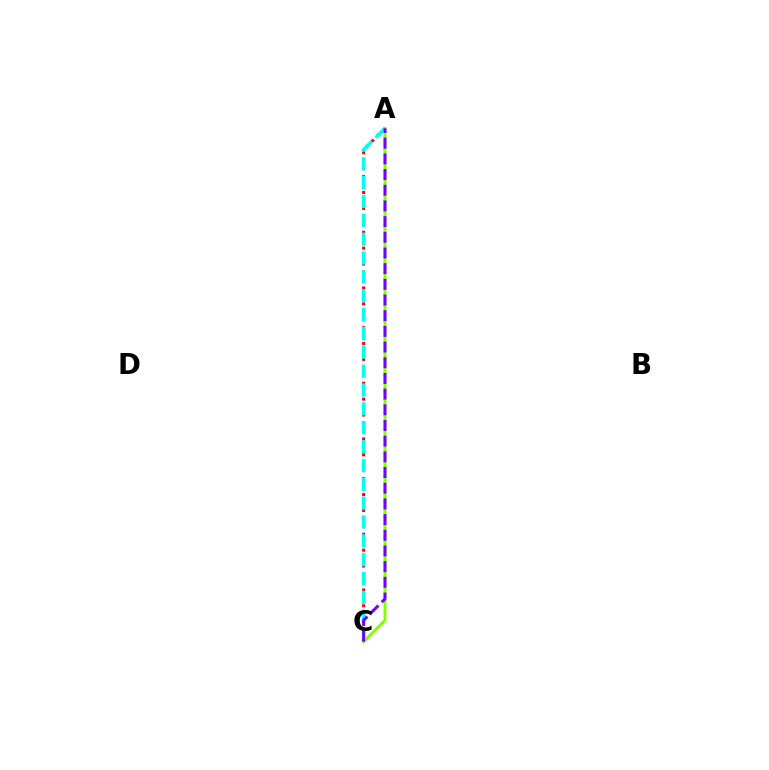{('A', 'C'): [{'color': '#ff0000', 'line_style': 'dotted', 'thickness': 2.16}, {'color': '#84ff00', 'line_style': 'solid', 'thickness': 2.09}, {'color': '#00fff6', 'line_style': 'dashed', 'thickness': 2.56}, {'color': '#7200ff', 'line_style': 'dashed', 'thickness': 2.13}]}